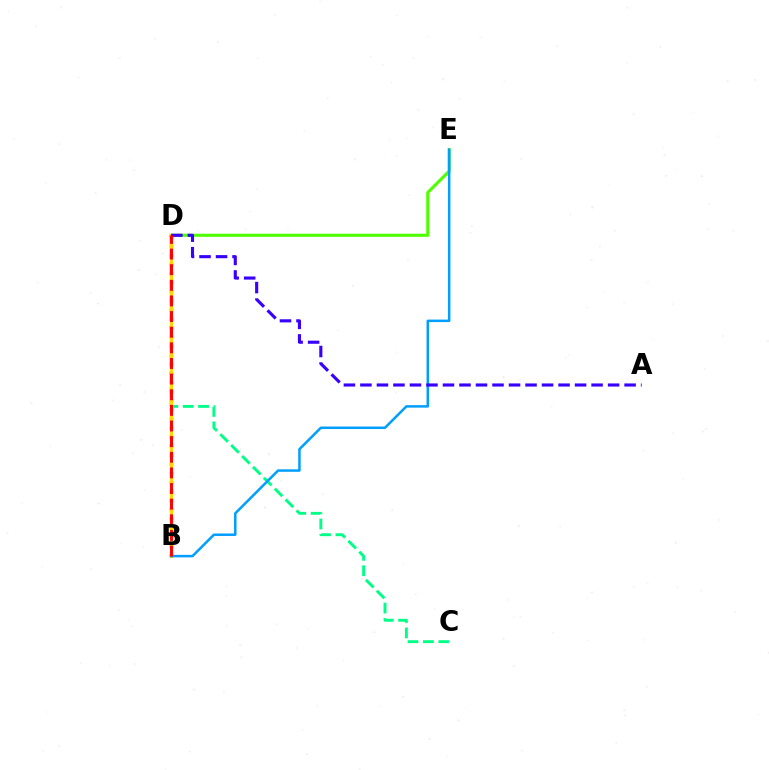{('B', 'D'): [{'color': '#ff00ed', 'line_style': 'dotted', 'thickness': 2.47}, {'color': '#ffd500', 'line_style': 'solid', 'thickness': 2.3}, {'color': '#ff0000', 'line_style': 'dashed', 'thickness': 2.12}], ('C', 'D'): [{'color': '#00ff86', 'line_style': 'dashed', 'thickness': 2.09}], ('D', 'E'): [{'color': '#4fff00', 'line_style': 'solid', 'thickness': 2.22}], ('B', 'E'): [{'color': '#009eff', 'line_style': 'solid', 'thickness': 1.79}], ('A', 'D'): [{'color': '#3700ff', 'line_style': 'dashed', 'thickness': 2.24}]}